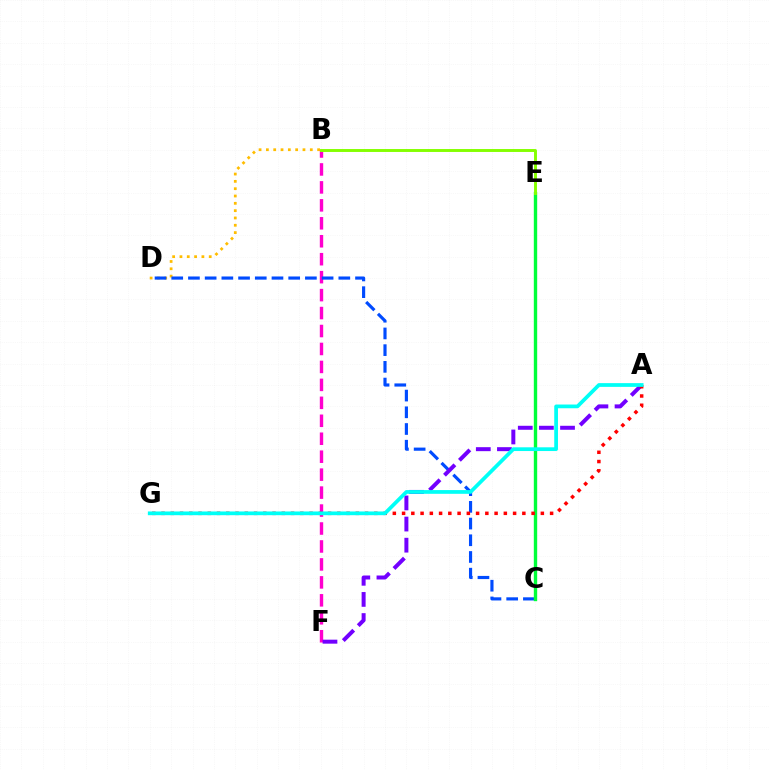{('B', 'D'): [{'color': '#ffbd00', 'line_style': 'dotted', 'thickness': 1.99}], ('B', 'F'): [{'color': '#ff00cf', 'line_style': 'dashed', 'thickness': 2.44}], ('C', 'D'): [{'color': '#004bff', 'line_style': 'dashed', 'thickness': 2.27}], ('C', 'E'): [{'color': '#00ff39', 'line_style': 'solid', 'thickness': 2.43}], ('A', 'F'): [{'color': '#7200ff', 'line_style': 'dashed', 'thickness': 2.87}], ('B', 'E'): [{'color': '#84ff00', 'line_style': 'solid', 'thickness': 2.1}], ('A', 'G'): [{'color': '#ff0000', 'line_style': 'dotted', 'thickness': 2.51}, {'color': '#00fff6', 'line_style': 'solid', 'thickness': 2.69}]}